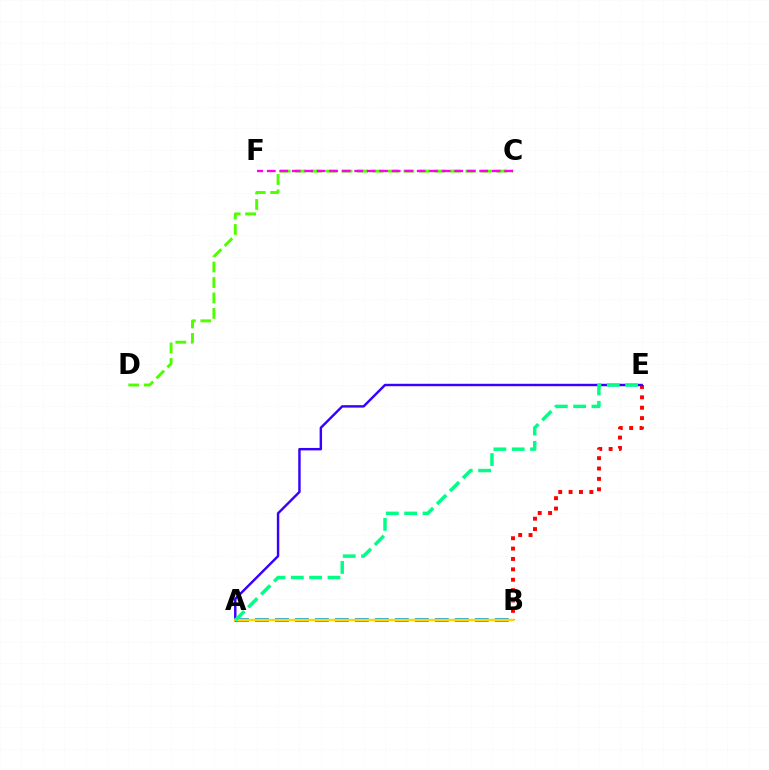{('B', 'E'): [{'color': '#ff0000', 'line_style': 'dotted', 'thickness': 2.82}], ('A', 'B'): [{'color': '#009eff', 'line_style': 'dashed', 'thickness': 2.71}, {'color': '#ffd500', 'line_style': 'solid', 'thickness': 1.75}], ('C', 'D'): [{'color': '#4fff00', 'line_style': 'dashed', 'thickness': 2.1}], ('A', 'E'): [{'color': '#3700ff', 'line_style': 'solid', 'thickness': 1.75}, {'color': '#00ff86', 'line_style': 'dashed', 'thickness': 2.49}], ('C', 'F'): [{'color': '#ff00ed', 'line_style': 'dashed', 'thickness': 1.7}]}